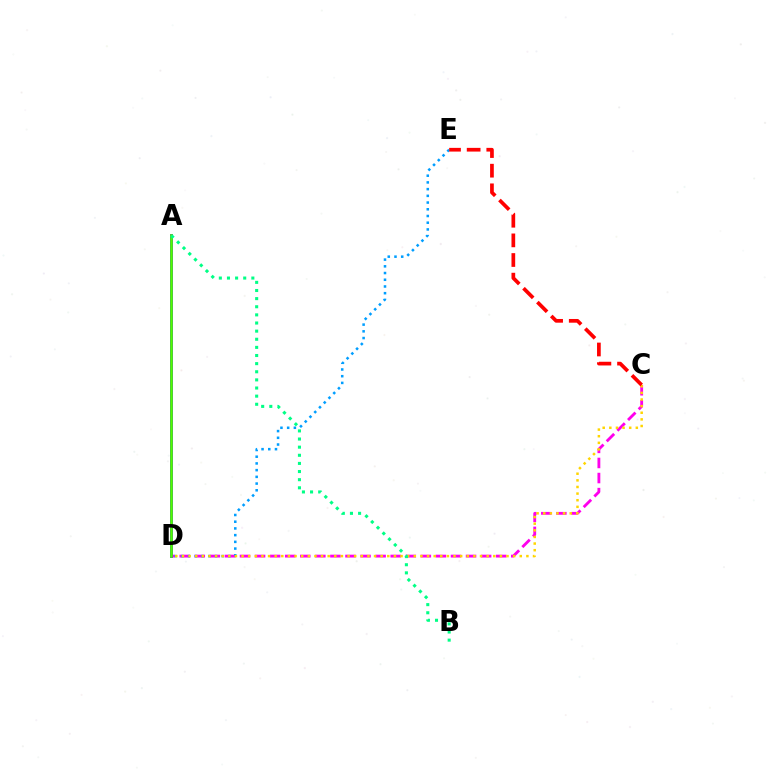{('C', 'D'): [{'color': '#ff00ed', 'line_style': 'dashed', 'thickness': 2.05}, {'color': '#ffd500', 'line_style': 'dotted', 'thickness': 1.8}], ('D', 'E'): [{'color': '#009eff', 'line_style': 'dotted', 'thickness': 1.82}], ('C', 'E'): [{'color': '#ff0000', 'line_style': 'dashed', 'thickness': 2.67}], ('A', 'D'): [{'color': '#3700ff', 'line_style': 'solid', 'thickness': 2.0}, {'color': '#4fff00', 'line_style': 'solid', 'thickness': 1.84}], ('A', 'B'): [{'color': '#00ff86', 'line_style': 'dotted', 'thickness': 2.21}]}